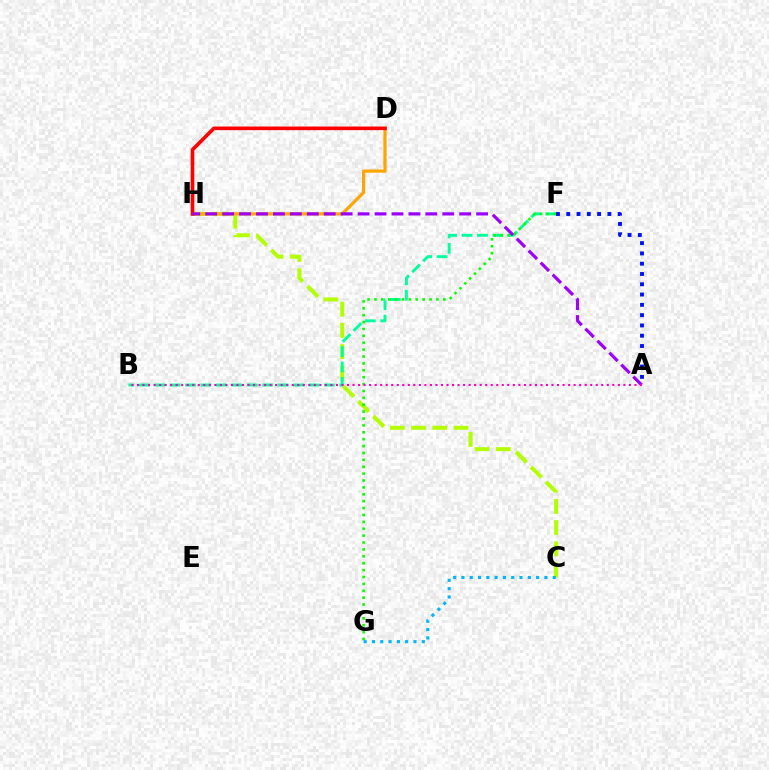{('C', 'H'): [{'color': '#b3ff00', 'line_style': 'dashed', 'thickness': 2.88}], ('B', 'F'): [{'color': '#00ff9d', 'line_style': 'dashed', 'thickness': 2.1}], ('D', 'H'): [{'color': '#ffa500', 'line_style': 'solid', 'thickness': 2.31}, {'color': '#ff0000', 'line_style': 'solid', 'thickness': 2.61}], ('F', 'G'): [{'color': '#08ff00', 'line_style': 'dotted', 'thickness': 1.87}], ('C', 'G'): [{'color': '#00b5ff', 'line_style': 'dotted', 'thickness': 2.25}], ('A', 'H'): [{'color': '#9b00ff', 'line_style': 'dashed', 'thickness': 2.3}], ('A', 'F'): [{'color': '#0010ff', 'line_style': 'dotted', 'thickness': 2.8}], ('A', 'B'): [{'color': '#ff00bd', 'line_style': 'dotted', 'thickness': 1.5}]}